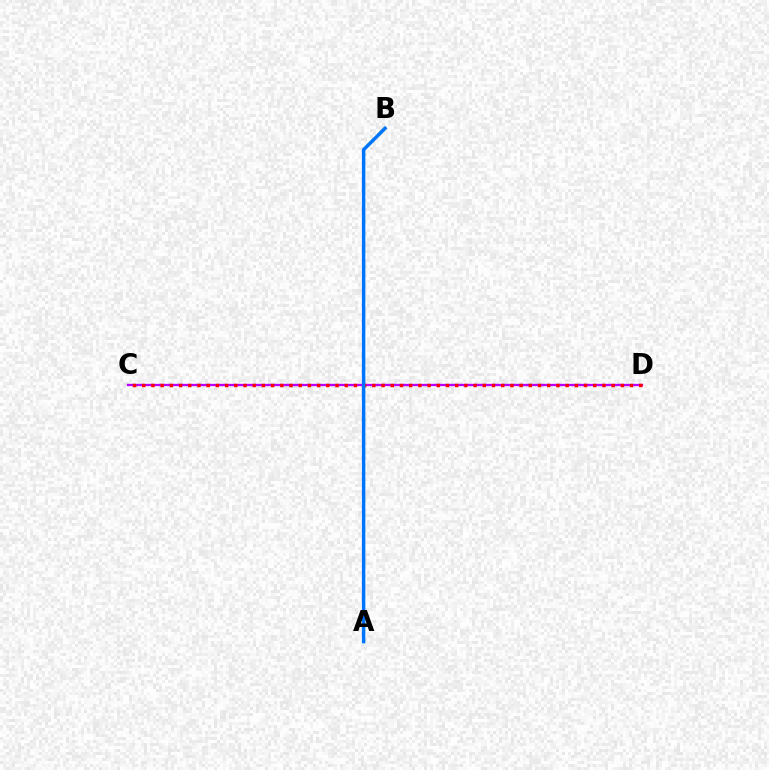{('C', 'D'): [{'color': '#b900ff', 'line_style': 'solid', 'thickness': 1.68}, {'color': '#ff0000', 'line_style': 'dotted', 'thickness': 2.5}], ('A', 'B'): [{'color': '#00ff5c', 'line_style': 'dashed', 'thickness': 2.13}, {'color': '#d1ff00', 'line_style': 'dashed', 'thickness': 1.94}, {'color': '#0074ff', 'line_style': 'solid', 'thickness': 2.47}]}